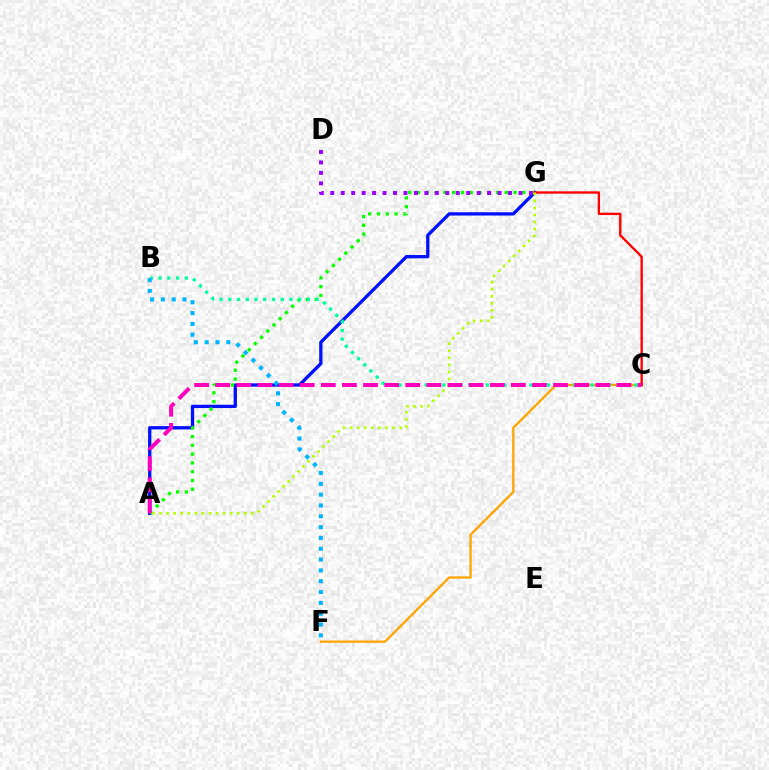{('C', 'F'): [{'color': '#ffa500', 'line_style': 'solid', 'thickness': 1.66}], ('A', 'G'): [{'color': '#0010ff', 'line_style': 'solid', 'thickness': 2.37}, {'color': '#08ff00', 'line_style': 'dotted', 'thickness': 2.38}, {'color': '#b3ff00', 'line_style': 'dotted', 'thickness': 1.92}], ('C', 'G'): [{'color': '#ff0000', 'line_style': 'solid', 'thickness': 1.7}], ('D', 'G'): [{'color': '#9b00ff', 'line_style': 'dotted', 'thickness': 2.84}], ('B', 'C'): [{'color': '#00ff9d', 'line_style': 'dotted', 'thickness': 2.37}], ('A', 'C'): [{'color': '#ff00bd', 'line_style': 'dashed', 'thickness': 2.87}], ('B', 'F'): [{'color': '#00b5ff', 'line_style': 'dotted', 'thickness': 2.94}]}